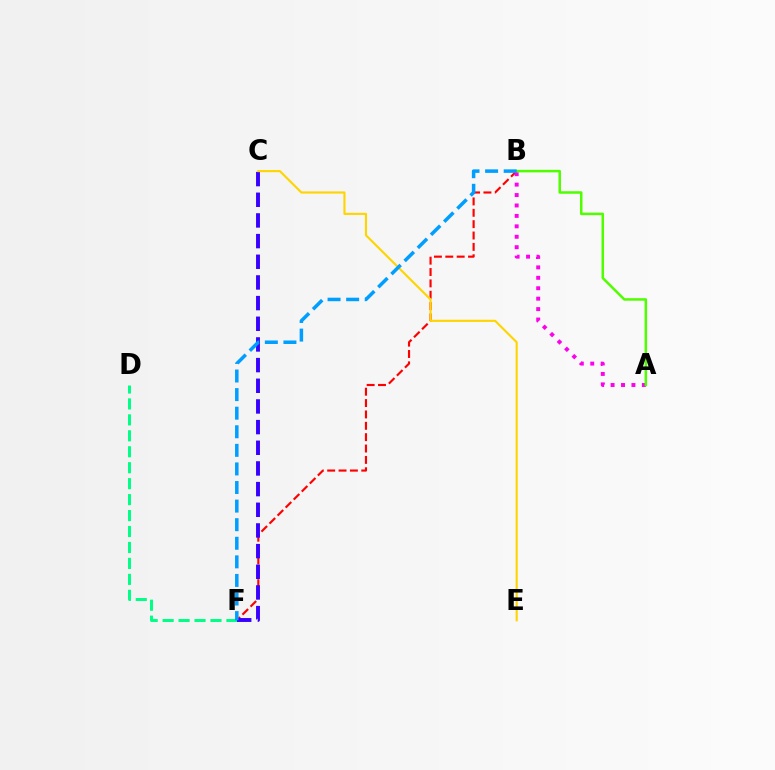{('D', 'F'): [{'color': '#00ff86', 'line_style': 'dashed', 'thickness': 2.17}], ('B', 'F'): [{'color': '#ff0000', 'line_style': 'dashed', 'thickness': 1.54}, {'color': '#009eff', 'line_style': 'dashed', 'thickness': 2.52}], ('A', 'B'): [{'color': '#ff00ed', 'line_style': 'dotted', 'thickness': 2.83}, {'color': '#4fff00', 'line_style': 'solid', 'thickness': 1.81}], ('C', 'F'): [{'color': '#3700ff', 'line_style': 'dashed', 'thickness': 2.81}], ('C', 'E'): [{'color': '#ffd500', 'line_style': 'solid', 'thickness': 1.53}]}